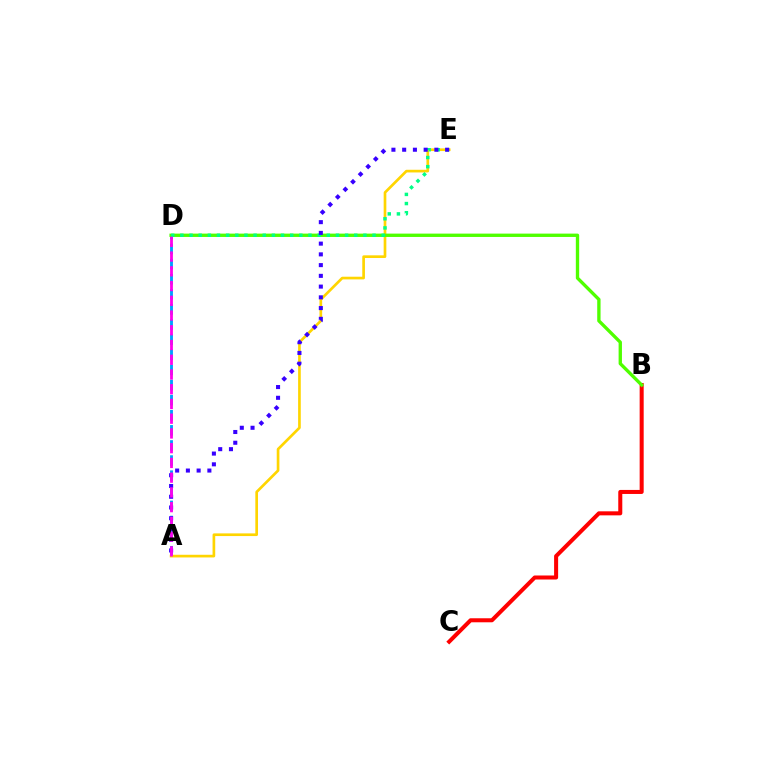{('A', 'D'): [{'color': '#009eff', 'line_style': 'dashed', 'thickness': 2.05}, {'color': '#ff00ed', 'line_style': 'dashed', 'thickness': 2.0}], ('A', 'E'): [{'color': '#ffd500', 'line_style': 'solid', 'thickness': 1.93}, {'color': '#3700ff', 'line_style': 'dotted', 'thickness': 2.92}], ('B', 'C'): [{'color': '#ff0000', 'line_style': 'solid', 'thickness': 2.9}], ('B', 'D'): [{'color': '#4fff00', 'line_style': 'solid', 'thickness': 2.41}], ('D', 'E'): [{'color': '#00ff86', 'line_style': 'dotted', 'thickness': 2.49}]}